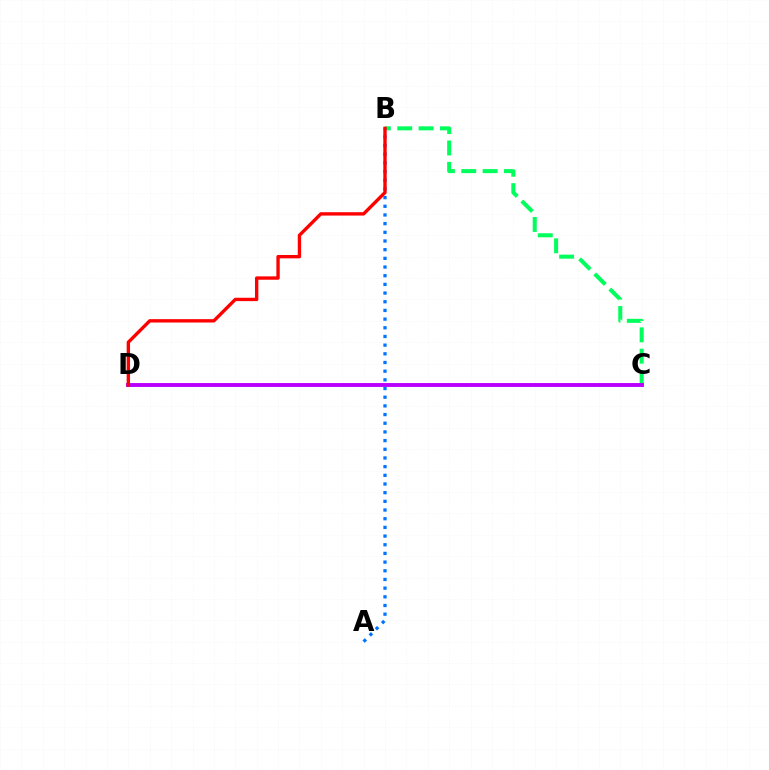{('B', 'C'): [{'color': '#00ff5c', 'line_style': 'dashed', 'thickness': 2.9}], ('A', 'B'): [{'color': '#0074ff', 'line_style': 'dotted', 'thickness': 2.36}], ('C', 'D'): [{'color': '#d1ff00', 'line_style': 'dotted', 'thickness': 1.72}, {'color': '#b900ff', 'line_style': 'solid', 'thickness': 2.8}], ('B', 'D'): [{'color': '#ff0000', 'line_style': 'solid', 'thickness': 2.42}]}